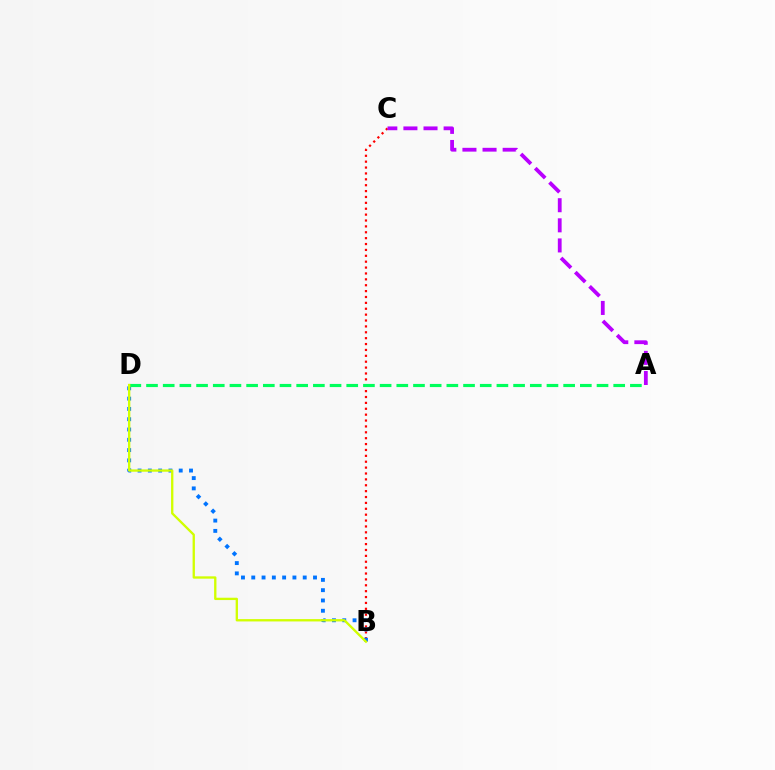{('B', 'C'): [{'color': '#ff0000', 'line_style': 'dotted', 'thickness': 1.6}], ('B', 'D'): [{'color': '#0074ff', 'line_style': 'dotted', 'thickness': 2.8}, {'color': '#d1ff00', 'line_style': 'solid', 'thickness': 1.68}], ('A', 'D'): [{'color': '#00ff5c', 'line_style': 'dashed', 'thickness': 2.27}], ('A', 'C'): [{'color': '#b900ff', 'line_style': 'dashed', 'thickness': 2.73}]}